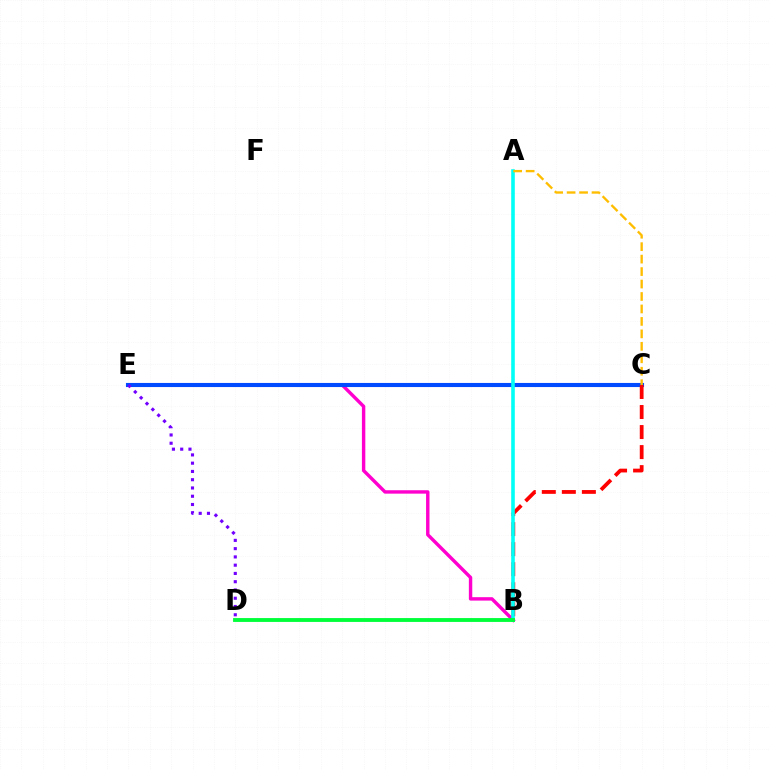{('B', 'E'): [{'color': '#ff00cf', 'line_style': 'solid', 'thickness': 2.46}], ('B', 'D'): [{'color': '#84ff00', 'line_style': 'dashed', 'thickness': 1.54}, {'color': '#00ff39', 'line_style': 'solid', 'thickness': 2.77}], ('C', 'E'): [{'color': '#004bff', 'line_style': 'solid', 'thickness': 2.95}], ('B', 'C'): [{'color': '#ff0000', 'line_style': 'dashed', 'thickness': 2.72}], ('A', 'B'): [{'color': '#00fff6', 'line_style': 'solid', 'thickness': 2.58}], ('A', 'C'): [{'color': '#ffbd00', 'line_style': 'dashed', 'thickness': 1.69}], ('D', 'E'): [{'color': '#7200ff', 'line_style': 'dotted', 'thickness': 2.25}]}